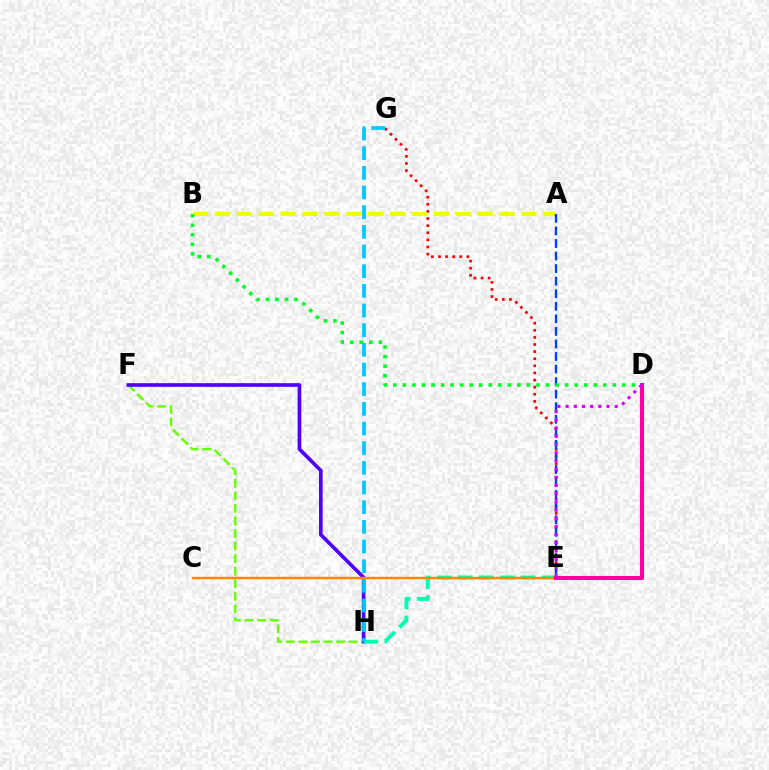{('E', 'G'): [{'color': '#ff0000', 'line_style': 'dotted', 'thickness': 1.93}], ('F', 'H'): [{'color': '#66ff00', 'line_style': 'dashed', 'thickness': 1.71}, {'color': '#4f00ff', 'line_style': 'solid', 'thickness': 2.63}], ('E', 'H'): [{'color': '#00ffaf', 'line_style': 'dashed', 'thickness': 2.84}], ('A', 'B'): [{'color': '#eeff00', 'line_style': 'dashed', 'thickness': 2.97}], ('C', 'E'): [{'color': '#ff8800', 'line_style': 'solid', 'thickness': 1.75}], ('A', 'E'): [{'color': '#003fff', 'line_style': 'dashed', 'thickness': 1.71}], ('G', 'H'): [{'color': '#00c7ff', 'line_style': 'dashed', 'thickness': 2.67}], ('B', 'D'): [{'color': '#00ff27', 'line_style': 'dotted', 'thickness': 2.59}], ('D', 'E'): [{'color': '#ff00a0', 'line_style': 'solid', 'thickness': 2.92}, {'color': '#d600ff', 'line_style': 'dotted', 'thickness': 2.22}]}